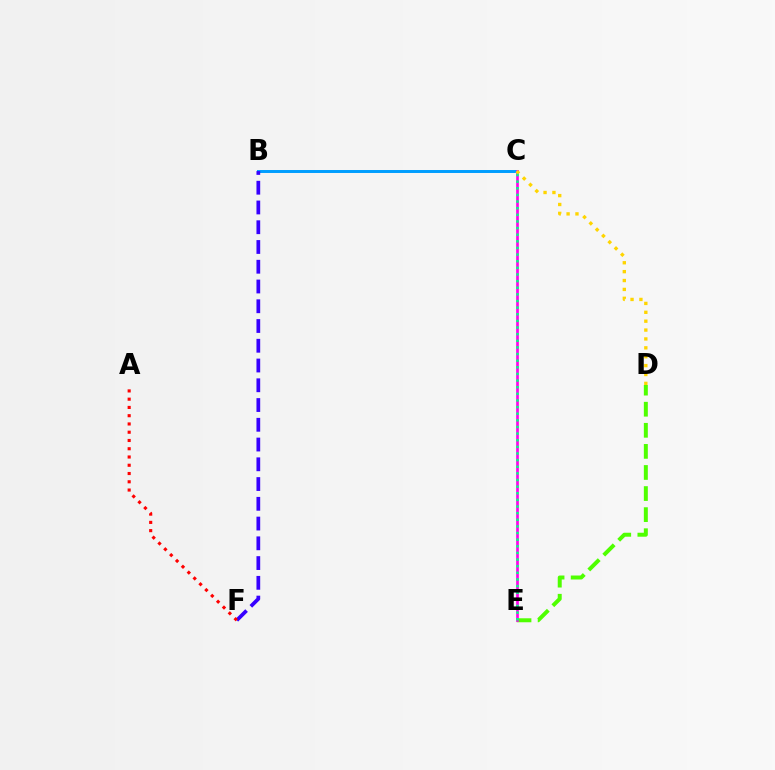{('B', 'C'): [{'color': '#009eff', 'line_style': 'solid', 'thickness': 2.13}], ('D', 'E'): [{'color': '#4fff00', 'line_style': 'dashed', 'thickness': 2.86}], ('B', 'F'): [{'color': '#3700ff', 'line_style': 'dashed', 'thickness': 2.68}], ('C', 'E'): [{'color': '#ff00ed', 'line_style': 'solid', 'thickness': 1.93}, {'color': '#00ff86', 'line_style': 'dotted', 'thickness': 1.8}], ('C', 'D'): [{'color': '#ffd500', 'line_style': 'dotted', 'thickness': 2.41}], ('A', 'F'): [{'color': '#ff0000', 'line_style': 'dotted', 'thickness': 2.24}]}